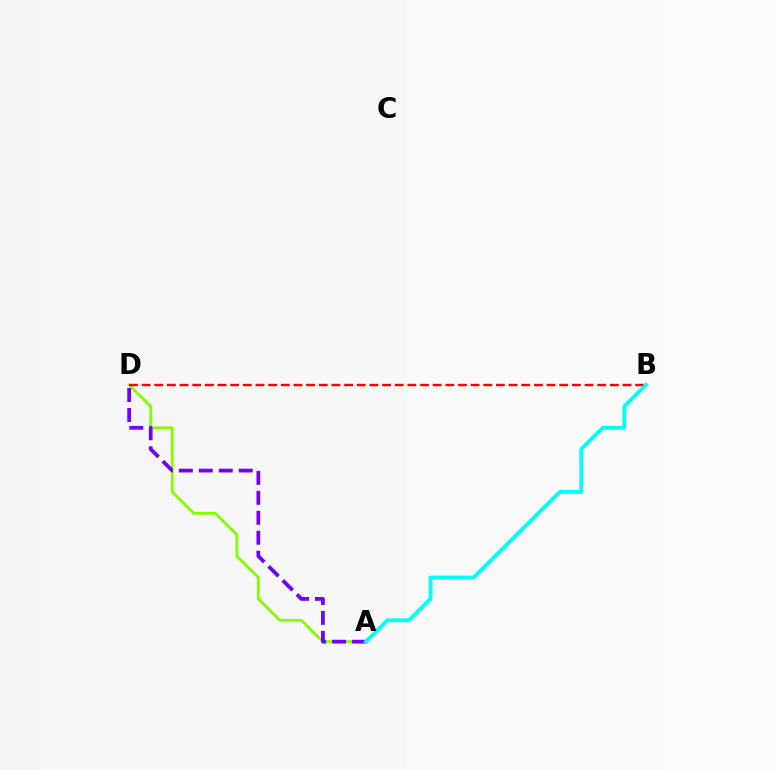{('A', 'D'): [{'color': '#84ff00', 'line_style': 'solid', 'thickness': 2.02}, {'color': '#7200ff', 'line_style': 'dashed', 'thickness': 2.71}], ('B', 'D'): [{'color': '#ff0000', 'line_style': 'dashed', 'thickness': 1.72}], ('A', 'B'): [{'color': '#00fff6', 'line_style': 'solid', 'thickness': 2.76}]}